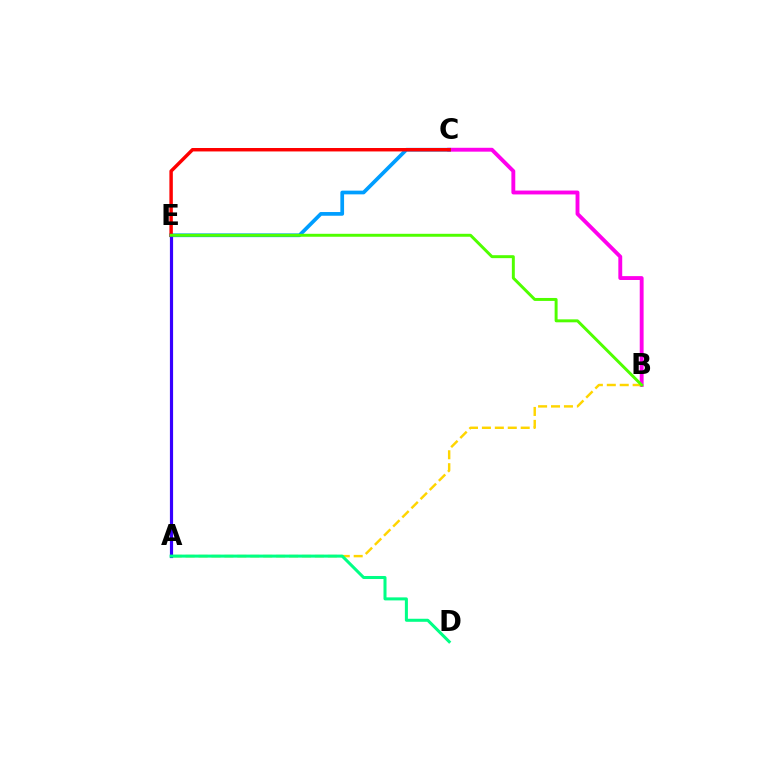{('B', 'C'): [{'color': '#ff00ed', 'line_style': 'solid', 'thickness': 2.79}], ('A', 'B'): [{'color': '#ffd500', 'line_style': 'dashed', 'thickness': 1.76}], ('C', 'E'): [{'color': '#009eff', 'line_style': 'solid', 'thickness': 2.67}, {'color': '#ff0000', 'line_style': 'solid', 'thickness': 2.48}], ('A', 'E'): [{'color': '#3700ff', 'line_style': 'solid', 'thickness': 2.29}], ('A', 'D'): [{'color': '#00ff86', 'line_style': 'solid', 'thickness': 2.18}], ('B', 'E'): [{'color': '#4fff00', 'line_style': 'solid', 'thickness': 2.13}]}